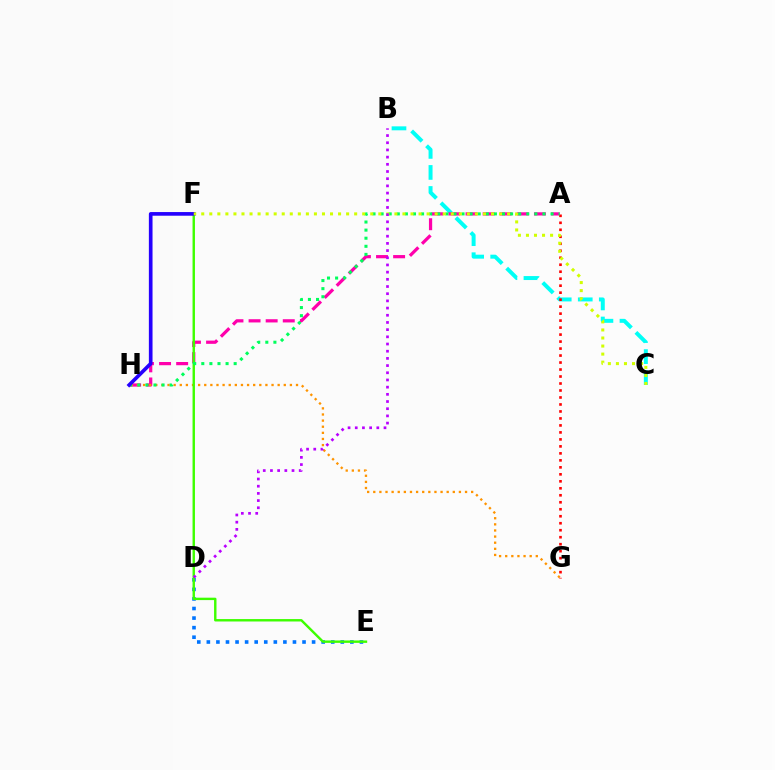{('B', 'C'): [{'color': '#00fff6', 'line_style': 'dashed', 'thickness': 2.86}], ('D', 'E'): [{'color': '#0074ff', 'line_style': 'dotted', 'thickness': 2.6}], ('A', 'H'): [{'color': '#ff00ac', 'line_style': 'dashed', 'thickness': 2.32}, {'color': '#00ff5c', 'line_style': 'dotted', 'thickness': 2.2}], ('G', 'H'): [{'color': '#ff9400', 'line_style': 'dotted', 'thickness': 1.66}], ('A', 'G'): [{'color': '#ff0000', 'line_style': 'dotted', 'thickness': 1.9}], ('E', 'F'): [{'color': '#3dff00', 'line_style': 'solid', 'thickness': 1.74}], ('F', 'H'): [{'color': '#2500ff', 'line_style': 'solid', 'thickness': 2.63}], ('C', 'F'): [{'color': '#d1ff00', 'line_style': 'dotted', 'thickness': 2.19}], ('B', 'D'): [{'color': '#b900ff', 'line_style': 'dotted', 'thickness': 1.95}]}